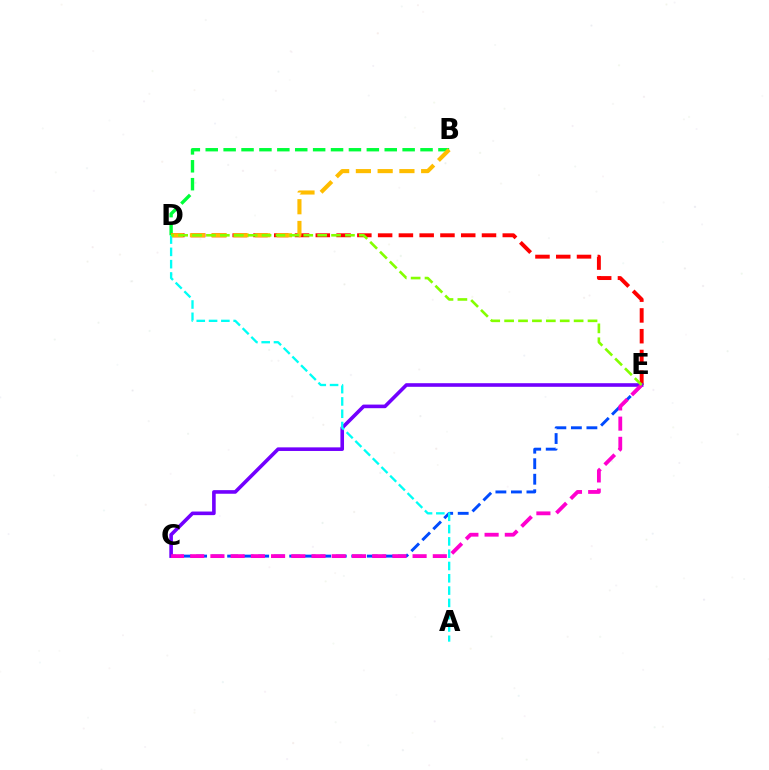{('B', 'D'): [{'color': '#00ff39', 'line_style': 'dashed', 'thickness': 2.43}, {'color': '#ffbd00', 'line_style': 'dashed', 'thickness': 2.96}], ('C', 'E'): [{'color': '#004bff', 'line_style': 'dashed', 'thickness': 2.11}, {'color': '#7200ff', 'line_style': 'solid', 'thickness': 2.59}, {'color': '#ff00cf', 'line_style': 'dashed', 'thickness': 2.75}], ('D', 'E'): [{'color': '#ff0000', 'line_style': 'dashed', 'thickness': 2.82}, {'color': '#84ff00', 'line_style': 'dashed', 'thickness': 1.89}], ('A', 'D'): [{'color': '#00fff6', 'line_style': 'dashed', 'thickness': 1.67}]}